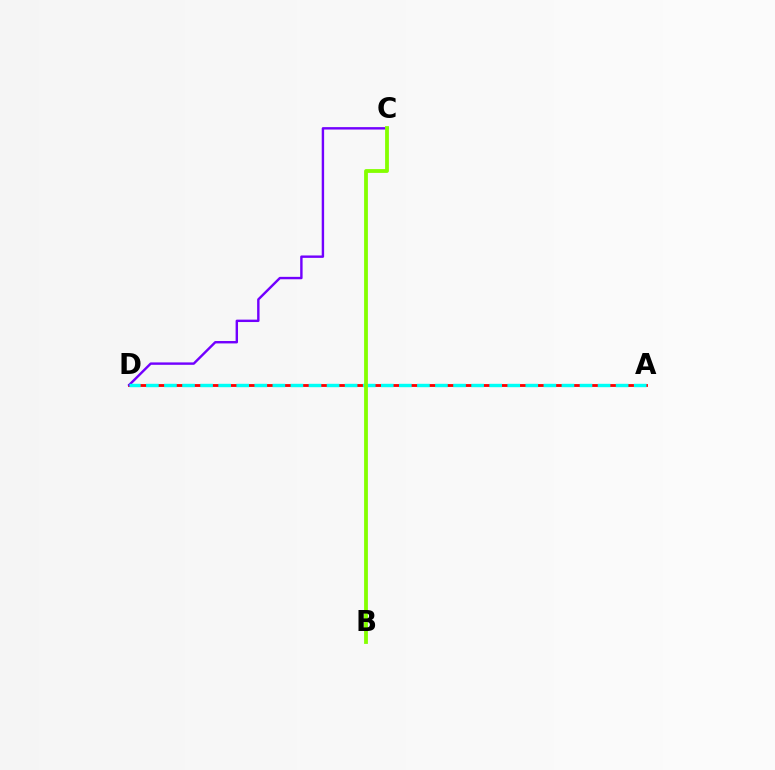{('A', 'D'): [{'color': '#ff0000', 'line_style': 'solid', 'thickness': 2.05}, {'color': '#00fff6', 'line_style': 'dashed', 'thickness': 2.45}], ('C', 'D'): [{'color': '#7200ff', 'line_style': 'solid', 'thickness': 1.74}], ('B', 'C'): [{'color': '#84ff00', 'line_style': 'solid', 'thickness': 2.74}]}